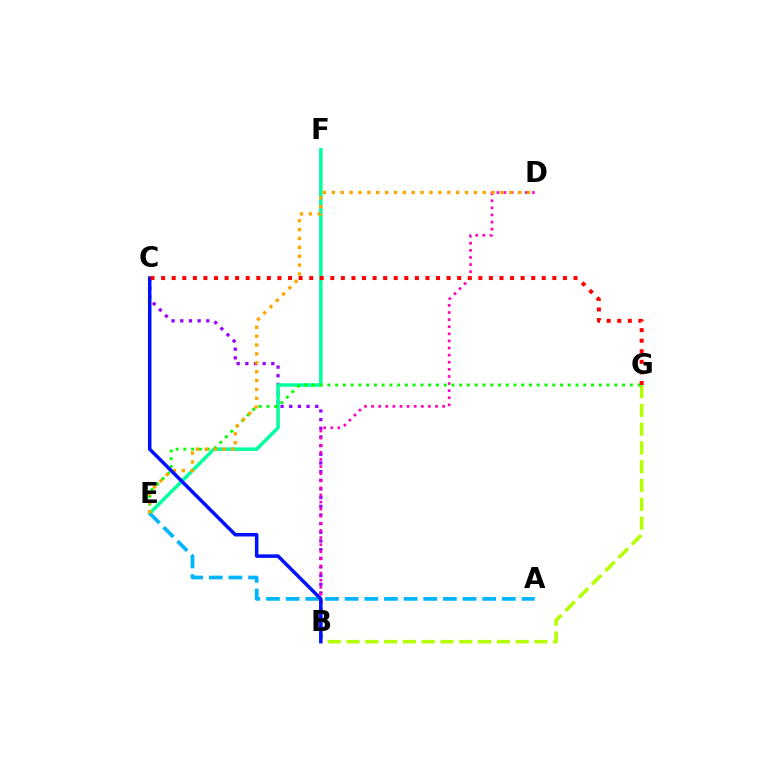{('B', 'C'): [{'color': '#9b00ff', 'line_style': 'dotted', 'thickness': 2.35}, {'color': '#0010ff', 'line_style': 'solid', 'thickness': 2.53}], ('E', 'F'): [{'color': '#00ff9d', 'line_style': 'solid', 'thickness': 2.52}], ('B', 'G'): [{'color': '#b3ff00', 'line_style': 'dashed', 'thickness': 2.55}], ('A', 'E'): [{'color': '#00b5ff', 'line_style': 'dashed', 'thickness': 2.67}], ('E', 'G'): [{'color': '#08ff00', 'line_style': 'dotted', 'thickness': 2.11}], ('B', 'D'): [{'color': '#ff00bd', 'line_style': 'dotted', 'thickness': 1.93}], ('D', 'E'): [{'color': '#ffa500', 'line_style': 'dotted', 'thickness': 2.41}], ('C', 'G'): [{'color': '#ff0000', 'line_style': 'dotted', 'thickness': 2.87}]}